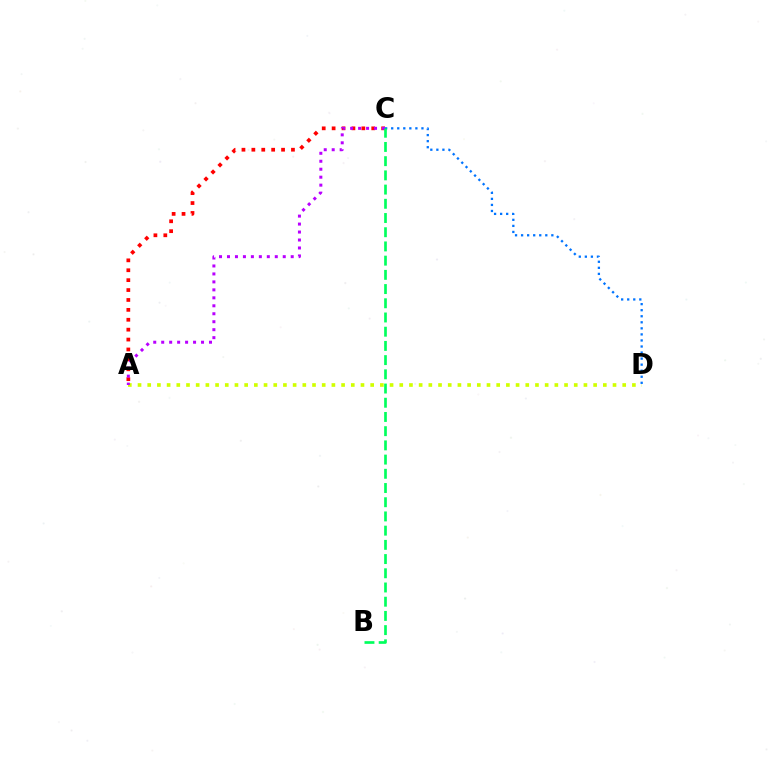{('A', 'C'): [{'color': '#ff0000', 'line_style': 'dotted', 'thickness': 2.69}, {'color': '#b900ff', 'line_style': 'dotted', 'thickness': 2.16}], ('A', 'D'): [{'color': '#d1ff00', 'line_style': 'dotted', 'thickness': 2.63}], ('C', 'D'): [{'color': '#0074ff', 'line_style': 'dotted', 'thickness': 1.64}], ('B', 'C'): [{'color': '#00ff5c', 'line_style': 'dashed', 'thickness': 1.93}]}